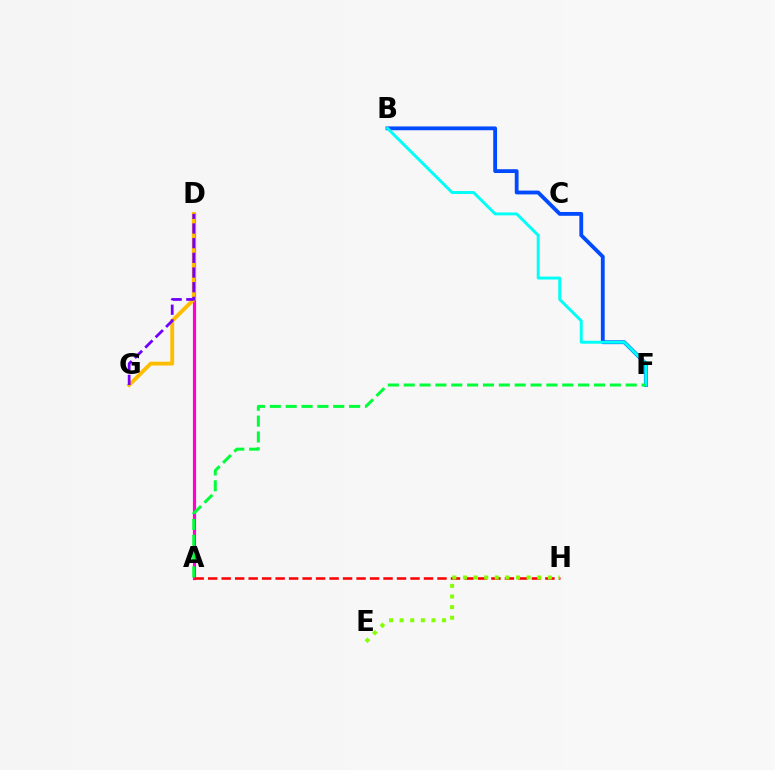{('A', 'D'): [{'color': '#ff00cf', 'line_style': 'solid', 'thickness': 2.28}], ('B', 'F'): [{'color': '#004bff', 'line_style': 'solid', 'thickness': 2.75}, {'color': '#00fff6', 'line_style': 'solid', 'thickness': 2.12}], ('D', 'G'): [{'color': '#ffbd00', 'line_style': 'solid', 'thickness': 2.78}, {'color': '#7200ff', 'line_style': 'dashed', 'thickness': 1.99}], ('A', 'H'): [{'color': '#ff0000', 'line_style': 'dashed', 'thickness': 1.83}], ('A', 'F'): [{'color': '#00ff39', 'line_style': 'dashed', 'thickness': 2.15}], ('E', 'H'): [{'color': '#84ff00', 'line_style': 'dotted', 'thickness': 2.88}]}